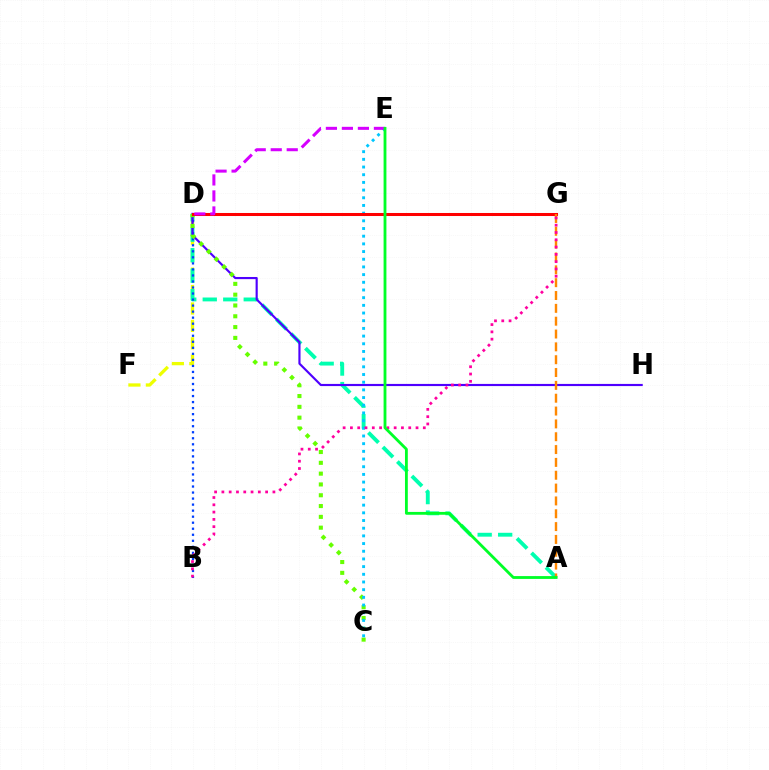{('D', 'F'): [{'color': '#eeff00', 'line_style': 'dashed', 'thickness': 2.37}], ('A', 'D'): [{'color': '#00ffaf', 'line_style': 'dashed', 'thickness': 2.78}], ('B', 'D'): [{'color': '#003fff', 'line_style': 'dotted', 'thickness': 1.64}], ('D', 'H'): [{'color': '#4f00ff', 'line_style': 'solid', 'thickness': 1.55}], ('C', 'D'): [{'color': '#66ff00', 'line_style': 'dotted', 'thickness': 2.94}], ('C', 'E'): [{'color': '#00c7ff', 'line_style': 'dotted', 'thickness': 2.09}], ('D', 'G'): [{'color': '#ff0000', 'line_style': 'solid', 'thickness': 2.18}], ('A', 'G'): [{'color': '#ff8800', 'line_style': 'dashed', 'thickness': 1.74}], ('B', 'G'): [{'color': '#ff00a0', 'line_style': 'dotted', 'thickness': 1.98}], ('D', 'E'): [{'color': '#d600ff', 'line_style': 'dashed', 'thickness': 2.17}], ('A', 'E'): [{'color': '#00ff27', 'line_style': 'solid', 'thickness': 2.03}]}